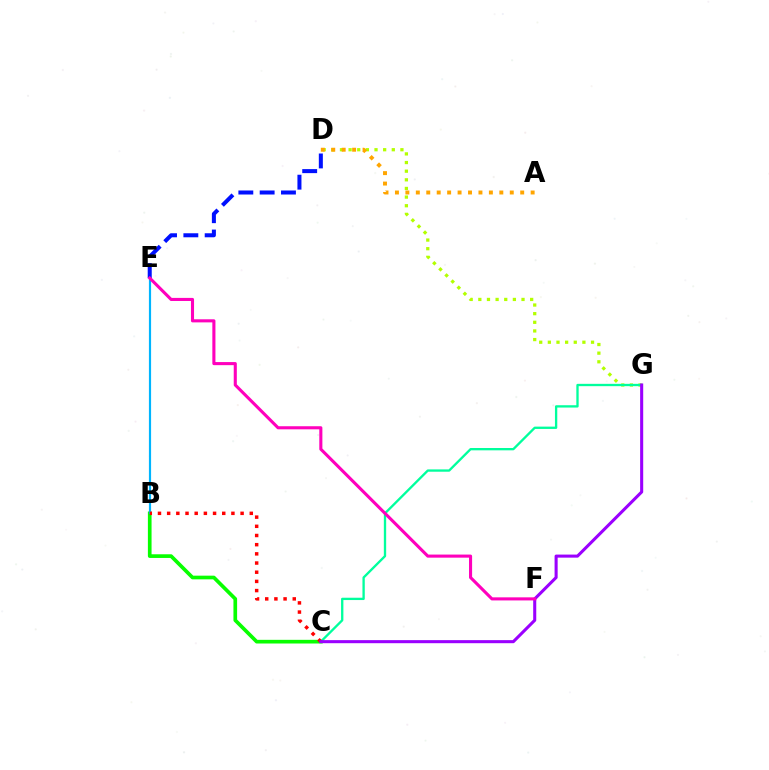{('D', 'G'): [{'color': '#b3ff00', 'line_style': 'dotted', 'thickness': 2.35}], ('A', 'D'): [{'color': '#ffa500', 'line_style': 'dotted', 'thickness': 2.84}], ('B', 'C'): [{'color': '#08ff00', 'line_style': 'solid', 'thickness': 2.64}, {'color': '#ff0000', 'line_style': 'dotted', 'thickness': 2.49}], ('C', 'G'): [{'color': '#00ff9d', 'line_style': 'solid', 'thickness': 1.67}, {'color': '#9b00ff', 'line_style': 'solid', 'thickness': 2.21}], ('B', 'E'): [{'color': '#00b5ff', 'line_style': 'solid', 'thickness': 1.57}], ('D', 'E'): [{'color': '#0010ff', 'line_style': 'dashed', 'thickness': 2.89}], ('E', 'F'): [{'color': '#ff00bd', 'line_style': 'solid', 'thickness': 2.22}]}